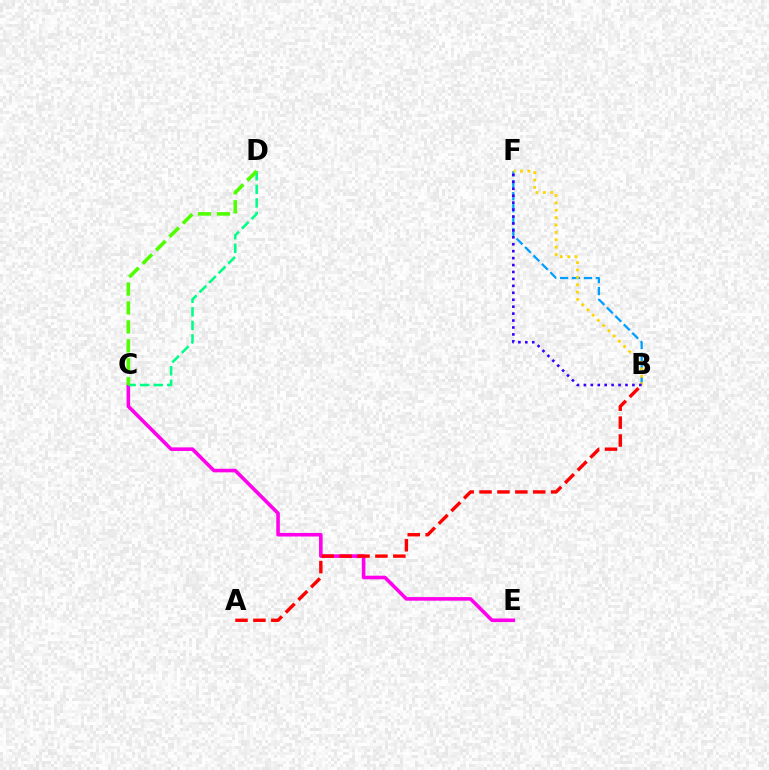{('C', 'E'): [{'color': '#ff00ed', 'line_style': 'solid', 'thickness': 2.58}], ('C', 'D'): [{'color': '#00ff86', 'line_style': 'dashed', 'thickness': 1.84}, {'color': '#4fff00', 'line_style': 'dashed', 'thickness': 2.57}], ('B', 'F'): [{'color': '#009eff', 'line_style': 'dashed', 'thickness': 1.62}, {'color': '#ffd500', 'line_style': 'dotted', 'thickness': 2.0}, {'color': '#3700ff', 'line_style': 'dotted', 'thickness': 1.88}], ('A', 'B'): [{'color': '#ff0000', 'line_style': 'dashed', 'thickness': 2.43}]}